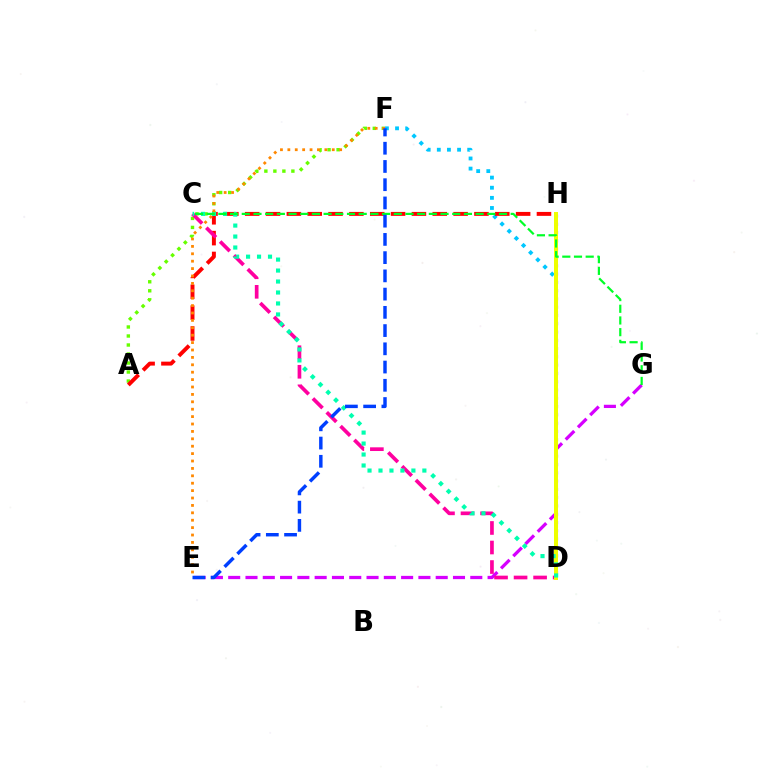{('A', 'F'): [{'color': '#66ff00', 'line_style': 'dotted', 'thickness': 2.45}], ('E', 'G'): [{'color': '#d600ff', 'line_style': 'dashed', 'thickness': 2.35}], ('D', 'H'): [{'color': '#4f00ff', 'line_style': 'dotted', 'thickness': 2.25}, {'color': '#eeff00', 'line_style': 'solid', 'thickness': 2.88}], ('D', 'F'): [{'color': '#00c7ff', 'line_style': 'dotted', 'thickness': 2.75}], ('A', 'H'): [{'color': '#ff0000', 'line_style': 'dashed', 'thickness': 2.83}], ('C', 'D'): [{'color': '#ff00a0', 'line_style': 'dashed', 'thickness': 2.65}, {'color': '#00ffaf', 'line_style': 'dotted', 'thickness': 2.98}], ('E', 'F'): [{'color': '#ff8800', 'line_style': 'dotted', 'thickness': 2.01}, {'color': '#003fff', 'line_style': 'dashed', 'thickness': 2.48}], ('C', 'G'): [{'color': '#00ff27', 'line_style': 'dashed', 'thickness': 1.59}]}